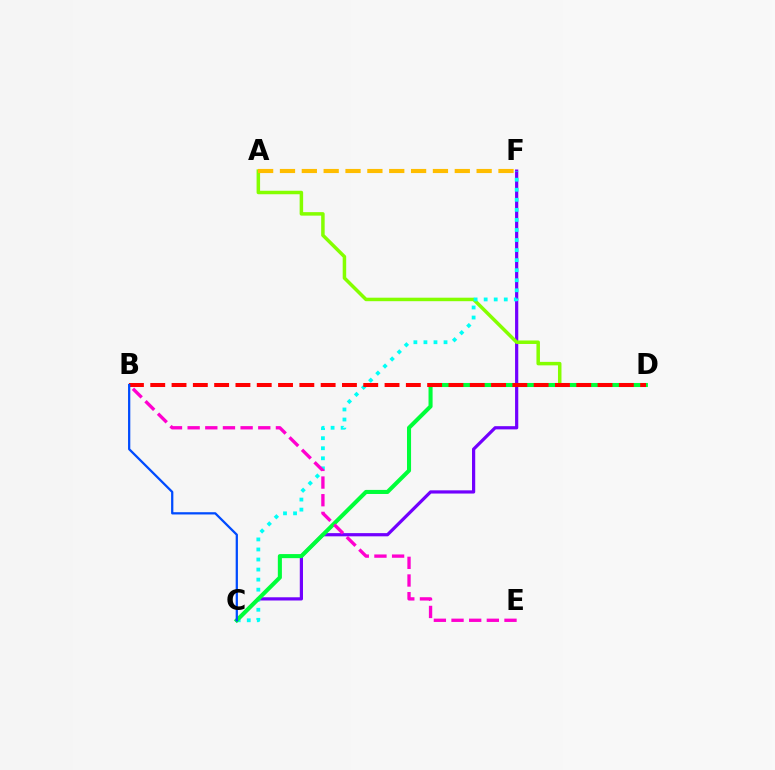{('C', 'F'): [{'color': '#7200ff', 'line_style': 'solid', 'thickness': 2.31}, {'color': '#00fff6', 'line_style': 'dotted', 'thickness': 2.73}], ('A', 'D'): [{'color': '#84ff00', 'line_style': 'solid', 'thickness': 2.52}], ('C', 'D'): [{'color': '#00ff39', 'line_style': 'solid', 'thickness': 2.93}], ('A', 'F'): [{'color': '#ffbd00', 'line_style': 'dashed', 'thickness': 2.97}], ('B', 'D'): [{'color': '#ff0000', 'line_style': 'dashed', 'thickness': 2.89}], ('B', 'E'): [{'color': '#ff00cf', 'line_style': 'dashed', 'thickness': 2.4}], ('B', 'C'): [{'color': '#004bff', 'line_style': 'solid', 'thickness': 1.63}]}